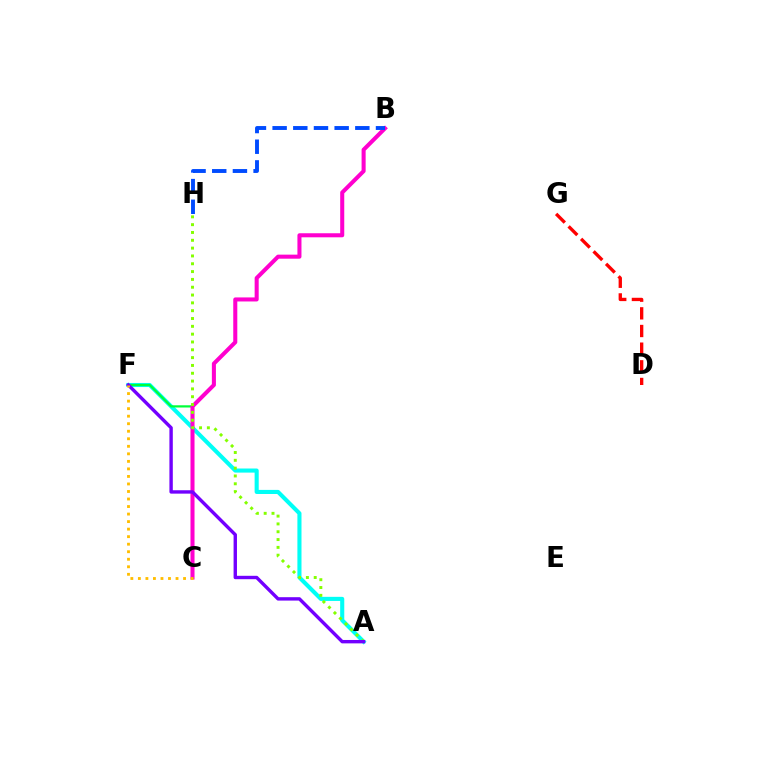{('A', 'F'): [{'color': '#00fff6', 'line_style': 'solid', 'thickness': 2.95}, {'color': '#7200ff', 'line_style': 'solid', 'thickness': 2.44}], ('C', 'F'): [{'color': '#00ff39', 'line_style': 'solid', 'thickness': 1.6}, {'color': '#ffbd00', 'line_style': 'dotted', 'thickness': 2.05}], ('B', 'C'): [{'color': '#ff00cf', 'line_style': 'solid', 'thickness': 2.92}], ('A', 'H'): [{'color': '#84ff00', 'line_style': 'dotted', 'thickness': 2.12}], ('D', 'G'): [{'color': '#ff0000', 'line_style': 'dashed', 'thickness': 2.4}], ('B', 'H'): [{'color': '#004bff', 'line_style': 'dashed', 'thickness': 2.81}]}